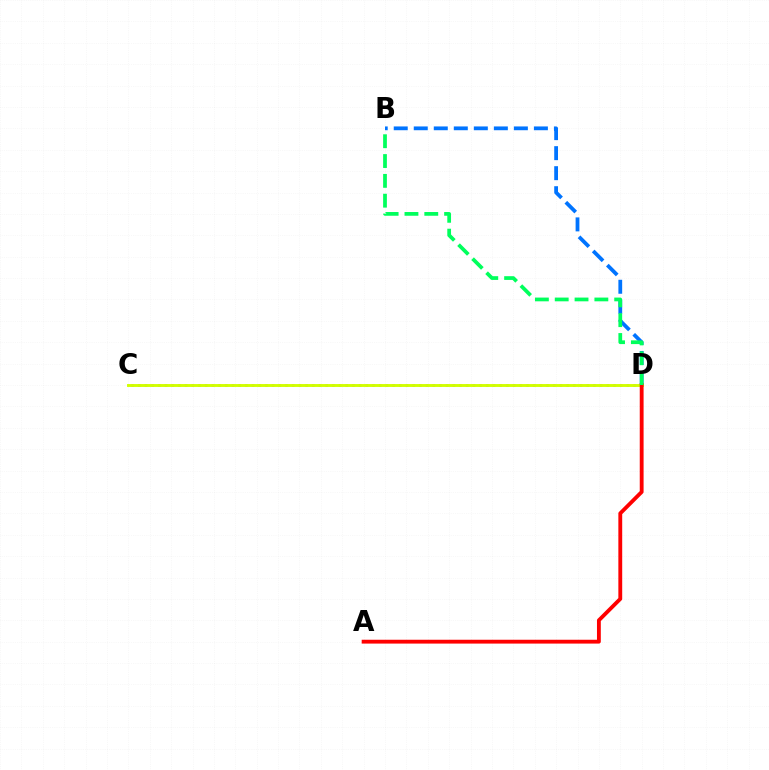{('B', 'D'): [{'color': '#0074ff', 'line_style': 'dashed', 'thickness': 2.72}, {'color': '#00ff5c', 'line_style': 'dashed', 'thickness': 2.69}], ('C', 'D'): [{'color': '#b900ff', 'line_style': 'dotted', 'thickness': 1.82}, {'color': '#d1ff00', 'line_style': 'solid', 'thickness': 2.09}], ('A', 'D'): [{'color': '#ff0000', 'line_style': 'solid', 'thickness': 2.76}]}